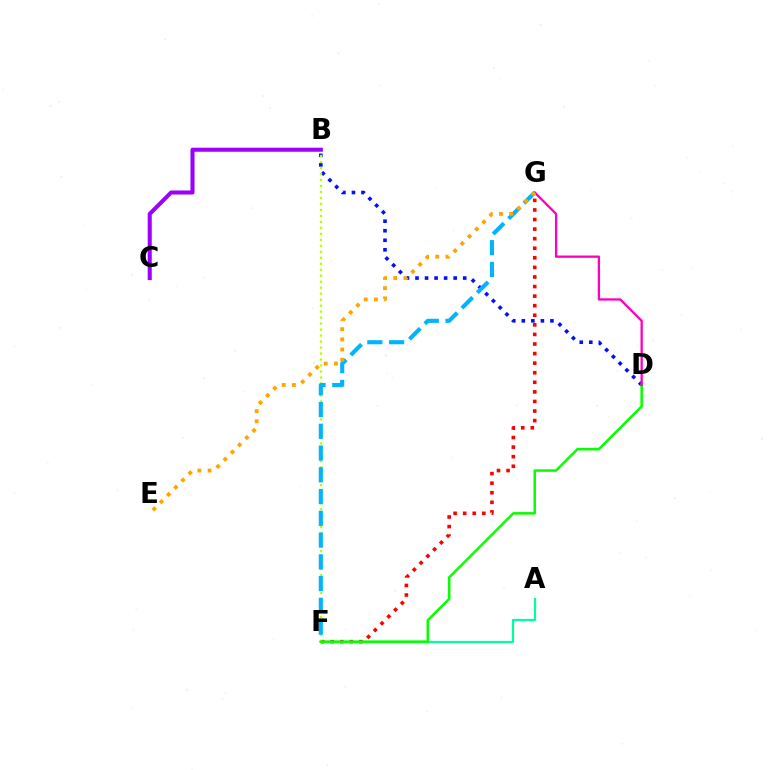{('B', 'D'): [{'color': '#0010ff', 'line_style': 'dotted', 'thickness': 2.59}], ('F', 'G'): [{'color': '#ff0000', 'line_style': 'dotted', 'thickness': 2.6}, {'color': '#00b5ff', 'line_style': 'dashed', 'thickness': 2.96}], ('A', 'F'): [{'color': '#00ff9d', 'line_style': 'solid', 'thickness': 1.58}], ('B', 'F'): [{'color': '#b3ff00', 'line_style': 'dotted', 'thickness': 1.63}], ('B', 'C'): [{'color': '#9b00ff', 'line_style': 'solid', 'thickness': 2.92}], ('D', 'F'): [{'color': '#08ff00', 'line_style': 'solid', 'thickness': 1.82}], ('D', 'G'): [{'color': '#ff00bd', 'line_style': 'solid', 'thickness': 1.66}], ('E', 'G'): [{'color': '#ffa500', 'line_style': 'dotted', 'thickness': 2.77}]}